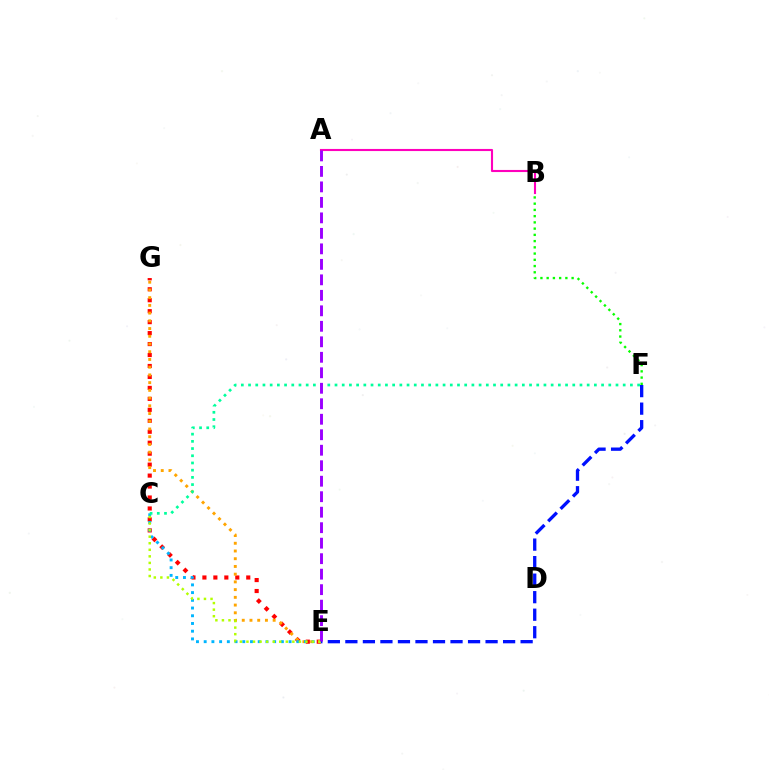{('A', 'B'): [{'color': '#ff00bd', 'line_style': 'solid', 'thickness': 1.52}], ('E', 'F'): [{'color': '#0010ff', 'line_style': 'dashed', 'thickness': 2.38}], ('E', 'G'): [{'color': '#ff0000', 'line_style': 'dotted', 'thickness': 2.98}, {'color': '#ffa500', 'line_style': 'dotted', 'thickness': 2.1}], ('C', 'E'): [{'color': '#00b5ff', 'line_style': 'dotted', 'thickness': 2.1}, {'color': '#b3ff00', 'line_style': 'dotted', 'thickness': 1.78}], ('C', 'F'): [{'color': '#00ff9d', 'line_style': 'dotted', 'thickness': 1.96}], ('B', 'F'): [{'color': '#08ff00', 'line_style': 'dotted', 'thickness': 1.69}], ('A', 'E'): [{'color': '#9b00ff', 'line_style': 'dashed', 'thickness': 2.1}]}